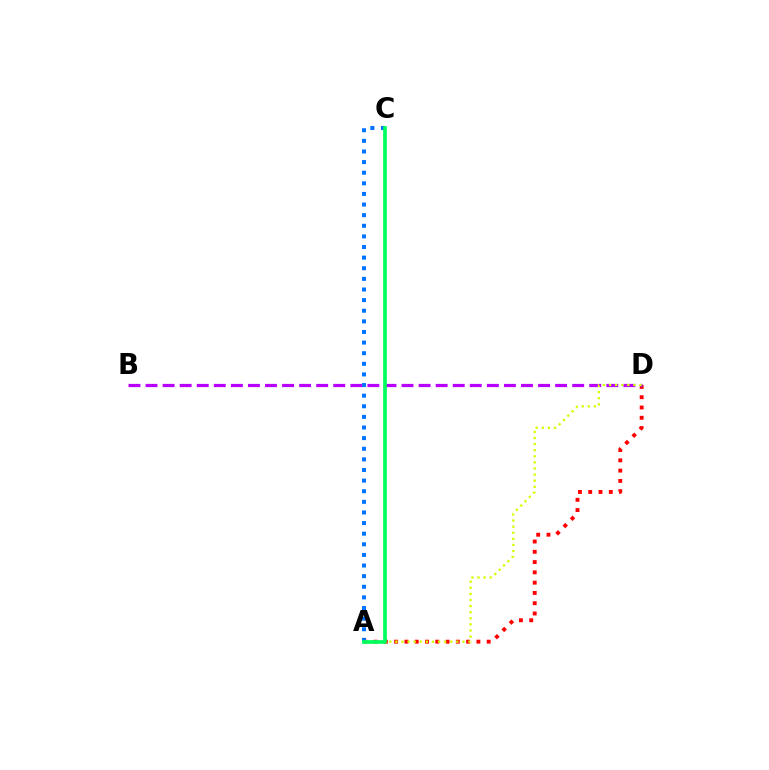{('A', 'D'): [{'color': '#ff0000', 'line_style': 'dotted', 'thickness': 2.79}, {'color': '#d1ff00', 'line_style': 'dotted', 'thickness': 1.66}], ('B', 'D'): [{'color': '#b900ff', 'line_style': 'dashed', 'thickness': 2.32}], ('A', 'C'): [{'color': '#0074ff', 'line_style': 'dotted', 'thickness': 2.88}, {'color': '#00ff5c', 'line_style': 'solid', 'thickness': 2.67}]}